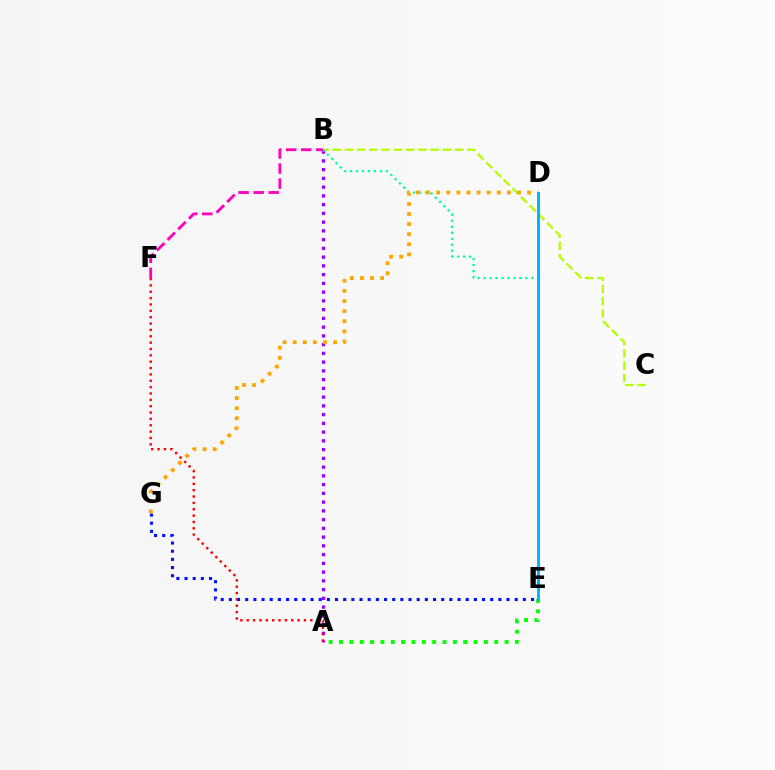{('B', 'C'): [{'color': '#b3ff00', 'line_style': 'dashed', 'thickness': 1.66}], ('A', 'B'): [{'color': '#9b00ff', 'line_style': 'dotted', 'thickness': 2.38}], ('E', 'G'): [{'color': '#0010ff', 'line_style': 'dotted', 'thickness': 2.22}], ('B', 'E'): [{'color': '#00ff9d', 'line_style': 'dotted', 'thickness': 1.62}], ('A', 'F'): [{'color': '#ff0000', 'line_style': 'dotted', 'thickness': 1.73}], ('B', 'F'): [{'color': '#ff00bd', 'line_style': 'dashed', 'thickness': 2.05}], ('A', 'E'): [{'color': '#08ff00', 'line_style': 'dotted', 'thickness': 2.81}], ('D', 'G'): [{'color': '#ffa500', 'line_style': 'dotted', 'thickness': 2.75}], ('D', 'E'): [{'color': '#00b5ff', 'line_style': 'solid', 'thickness': 2.13}]}